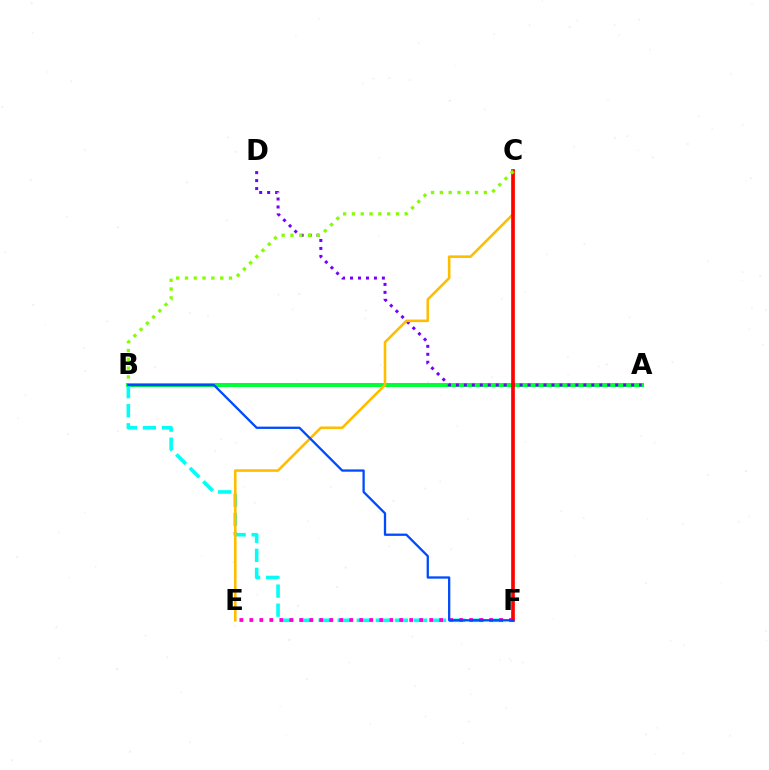{('A', 'B'): [{'color': '#00ff39', 'line_style': 'solid', 'thickness': 2.91}], ('B', 'F'): [{'color': '#00fff6', 'line_style': 'dashed', 'thickness': 2.59}, {'color': '#004bff', 'line_style': 'solid', 'thickness': 1.65}], ('A', 'D'): [{'color': '#7200ff', 'line_style': 'dotted', 'thickness': 2.16}], ('E', 'F'): [{'color': '#ff00cf', 'line_style': 'dotted', 'thickness': 2.71}], ('C', 'E'): [{'color': '#ffbd00', 'line_style': 'solid', 'thickness': 1.86}], ('C', 'F'): [{'color': '#ff0000', 'line_style': 'solid', 'thickness': 2.64}], ('B', 'C'): [{'color': '#84ff00', 'line_style': 'dotted', 'thickness': 2.39}]}